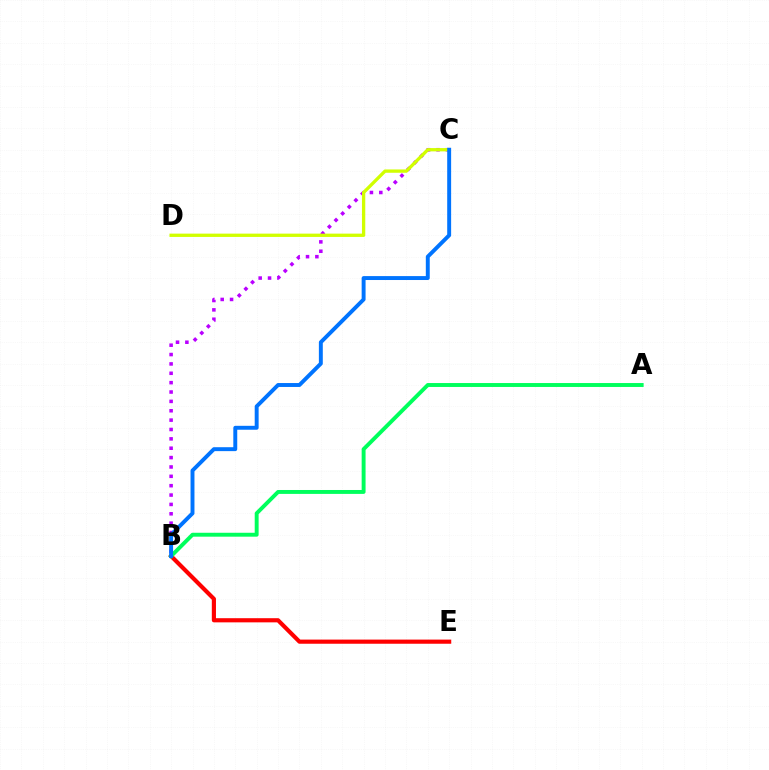{('B', 'C'): [{'color': '#b900ff', 'line_style': 'dotted', 'thickness': 2.54}, {'color': '#0074ff', 'line_style': 'solid', 'thickness': 2.83}], ('B', 'E'): [{'color': '#ff0000', 'line_style': 'solid', 'thickness': 2.99}], ('C', 'D'): [{'color': '#d1ff00', 'line_style': 'solid', 'thickness': 2.38}], ('A', 'B'): [{'color': '#00ff5c', 'line_style': 'solid', 'thickness': 2.82}]}